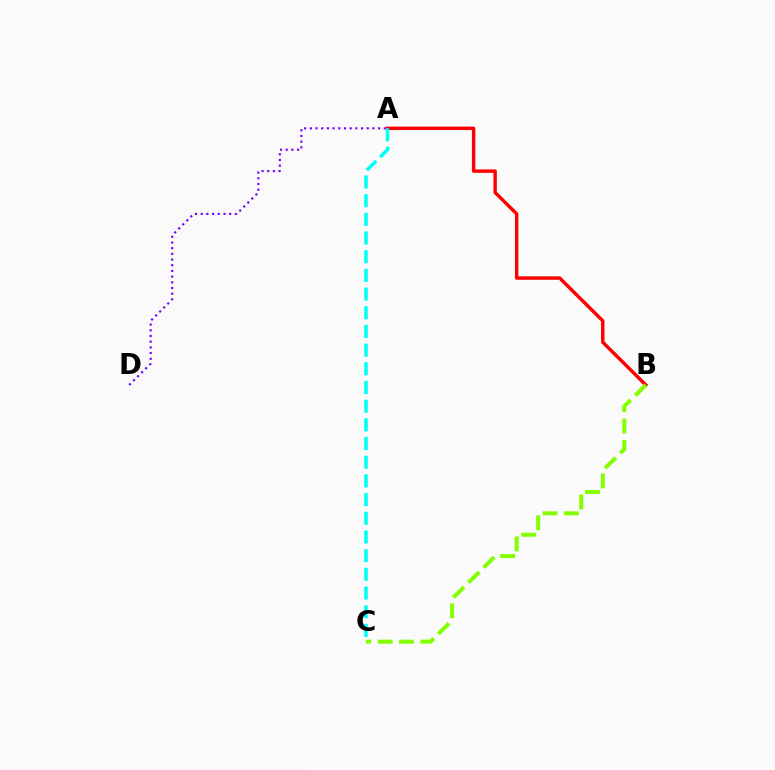{('A', 'B'): [{'color': '#ff0000', 'line_style': 'solid', 'thickness': 2.47}], ('B', 'C'): [{'color': '#84ff00', 'line_style': 'dashed', 'thickness': 2.89}], ('A', 'D'): [{'color': '#7200ff', 'line_style': 'dotted', 'thickness': 1.55}], ('A', 'C'): [{'color': '#00fff6', 'line_style': 'dashed', 'thickness': 2.54}]}